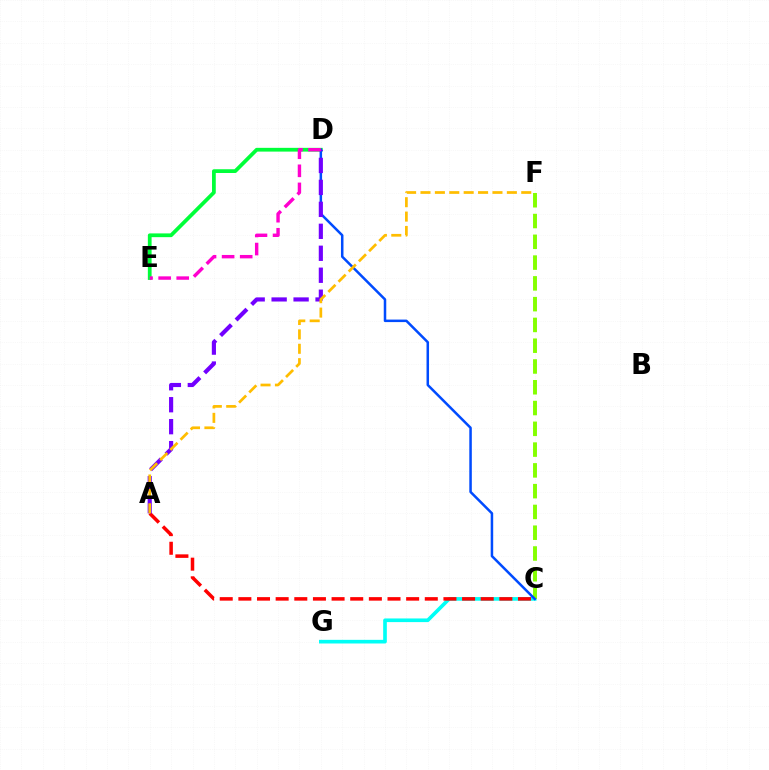{('D', 'E'): [{'color': '#00ff39', 'line_style': 'solid', 'thickness': 2.7}, {'color': '#ff00cf', 'line_style': 'dashed', 'thickness': 2.46}], ('C', 'G'): [{'color': '#00fff6', 'line_style': 'solid', 'thickness': 2.63}], ('A', 'C'): [{'color': '#ff0000', 'line_style': 'dashed', 'thickness': 2.53}], ('C', 'F'): [{'color': '#84ff00', 'line_style': 'dashed', 'thickness': 2.82}], ('C', 'D'): [{'color': '#004bff', 'line_style': 'solid', 'thickness': 1.81}], ('A', 'D'): [{'color': '#7200ff', 'line_style': 'dashed', 'thickness': 2.98}], ('A', 'F'): [{'color': '#ffbd00', 'line_style': 'dashed', 'thickness': 1.96}]}